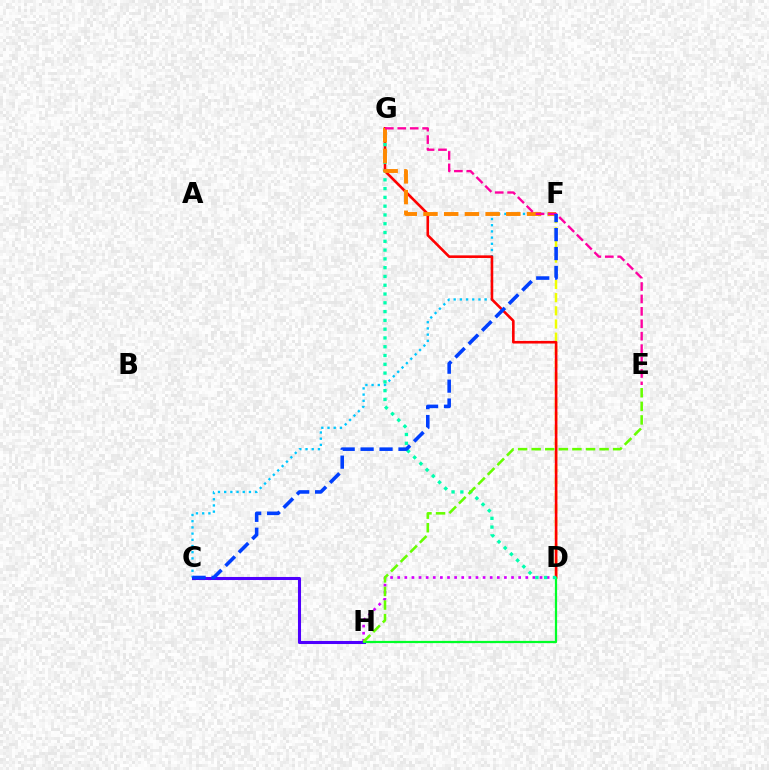{('D', 'F'): [{'color': '#eeff00', 'line_style': 'dashed', 'thickness': 1.79}], ('D', 'H'): [{'color': '#d600ff', 'line_style': 'dotted', 'thickness': 1.93}, {'color': '#00ff27', 'line_style': 'solid', 'thickness': 1.61}], ('C', 'F'): [{'color': '#00c7ff', 'line_style': 'dotted', 'thickness': 1.68}, {'color': '#003fff', 'line_style': 'dashed', 'thickness': 2.57}], ('C', 'H'): [{'color': '#4f00ff', 'line_style': 'solid', 'thickness': 2.2}], ('D', 'G'): [{'color': '#ff0000', 'line_style': 'solid', 'thickness': 1.88}, {'color': '#00ffaf', 'line_style': 'dotted', 'thickness': 2.39}], ('F', 'G'): [{'color': '#ff8800', 'line_style': 'dashed', 'thickness': 2.81}], ('E', 'G'): [{'color': '#ff00a0', 'line_style': 'dashed', 'thickness': 1.69}], ('E', 'H'): [{'color': '#66ff00', 'line_style': 'dashed', 'thickness': 1.84}]}